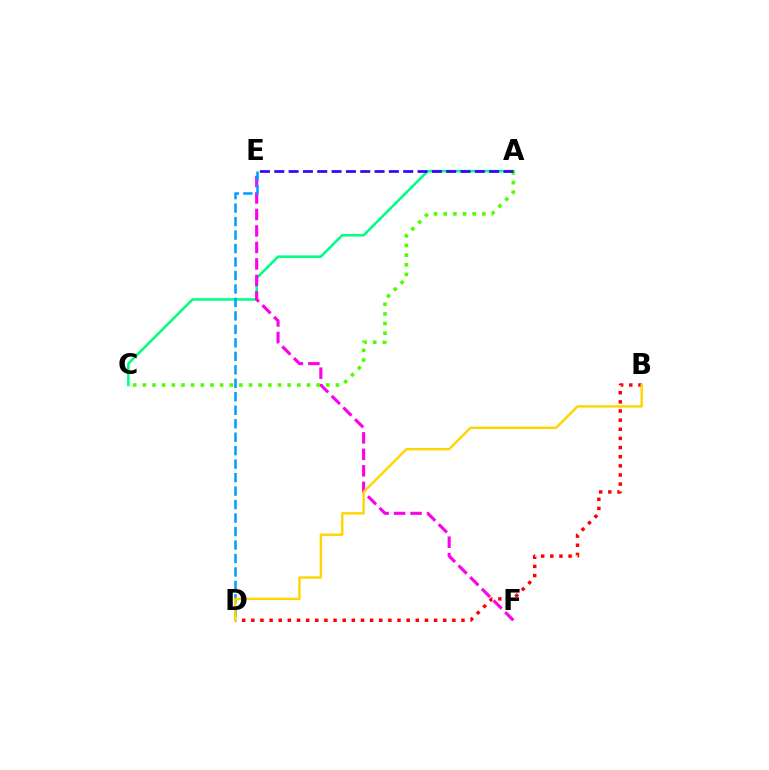{('A', 'C'): [{'color': '#00ff86', 'line_style': 'solid', 'thickness': 1.85}, {'color': '#4fff00', 'line_style': 'dotted', 'thickness': 2.62}], ('E', 'F'): [{'color': '#ff00ed', 'line_style': 'dashed', 'thickness': 2.24}], ('A', 'E'): [{'color': '#3700ff', 'line_style': 'dashed', 'thickness': 1.95}], ('D', 'E'): [{'color': '#009eff', 'line_style': 'dashed', 'thickness': 1.83}], ('B', 'D'): [{'color': '#ff0000', 'line_style': 'dotted', 'thickness': 2.48}, {'color': '#ffd500', 'line_style': 'solid', 'thickness': 1.72}]}